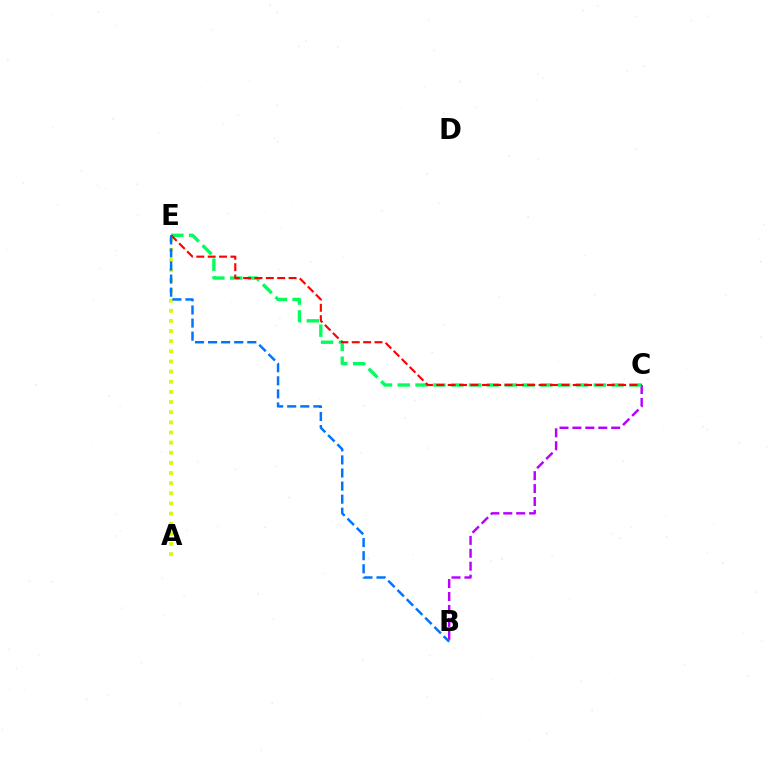{('B', 'C'): [{'color': '#b900ff', 'line_style': 'dashed', 'thickness': 1.76}], ('C', 'E'): [{'color': '#00ff5c', 'line_style': 'dashed', 'thickness': 2.42}, {'color': '#ff0000', 'line_style': 'dashed', 'thickness': 1.54}], ('A', 'E'): [{'color': '#d1ff00', 'line_style': 'dotted', 'thickness': 2.75}], ('B', 'E'): [{'color': '#0074ff', 'line_style': 'dashed', 'thickness': 1.78}]}